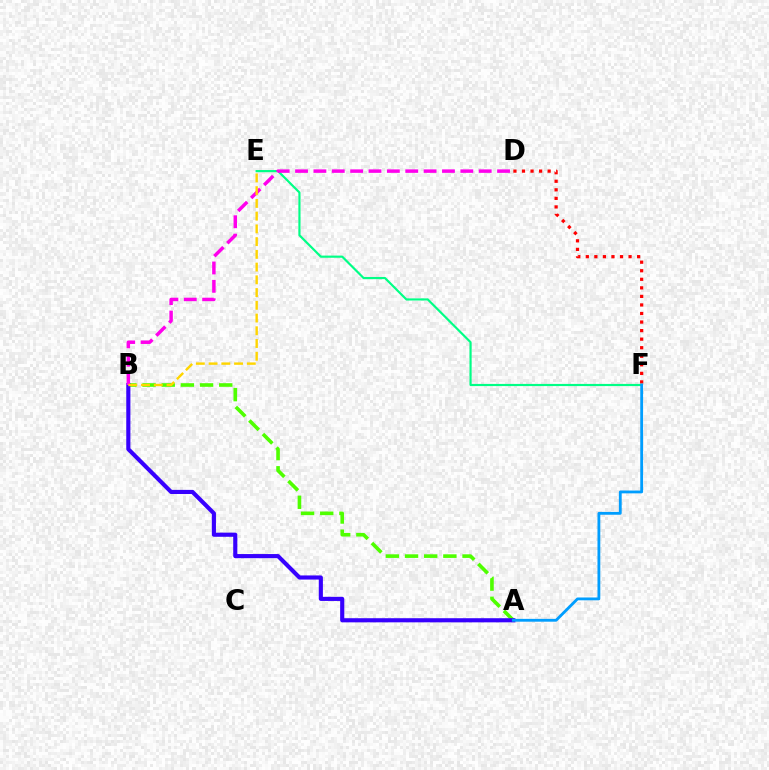{('D', 'F'): [{'color': '#ff0000', 'line_style': 'dotted', 'thickness': 2.32}], ('E', 'F'): [{'color': '#00ff86', 'line_style': 'solid', 'thickness': 1.56}], ('A', 'B'): [{'color': '#4fff00', 'line_style': 'dashed', 'thickness': 2.6}, {'color': '#3700ff', 'line_style': 'solid', 'thickness': 2.97}], ('A', 'F'): [{'color': '#009eff', 'line_style': 'solid', 'thickness': 2.03}], ('B', 'D'): [{'color': '#ff00ed', 'line_style': 'dashed', 'thickness': 2.49}], ('B', 'E'): [{'color': '#ffd500', 'line_style': 'dashed', 'thickness': 1.73}]}